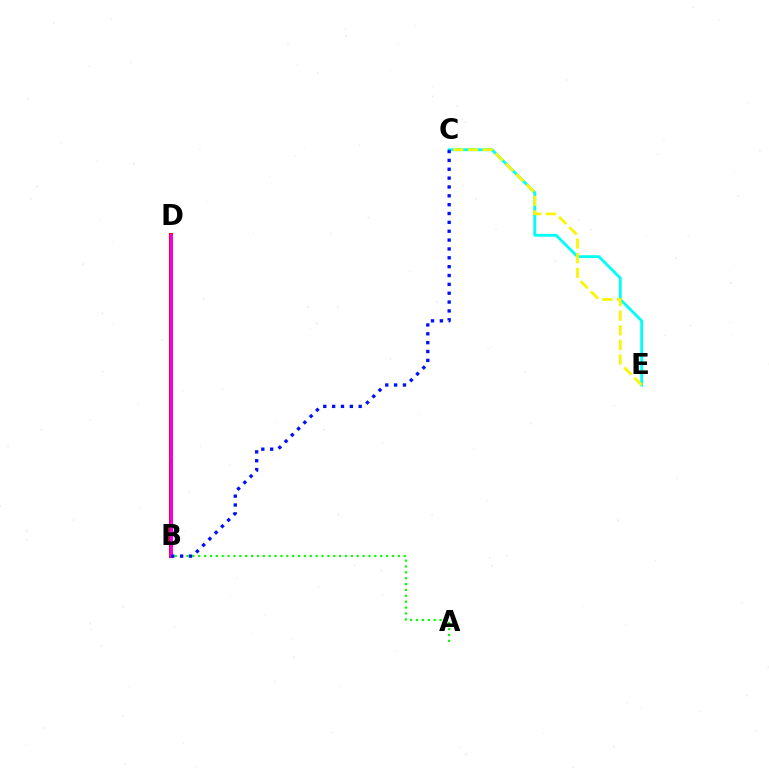{('A', 'B'): [{'color': '#08ff00', 'line_style': 'dotted', 'thickness': 1.6}], ('B', 'D'): [{'color': '#ff0000', 'line_style': 'solid', 'thickness': 2.85}, {'color': '#ee00ff', 'line_style': 'solid', 'thickness': 2.0}], ('C', 'E'): [{'color': '#00fff6', 'line_style': 'solid', 'thickness': 2.06}, {'color': '#fcf500', 'line_style': 'dashed', 'thickness': 1.99}], ('B', 'C'): [{'color': '#0010ff', 'line_style': 'dotted', 'thickness': 2.41}]}